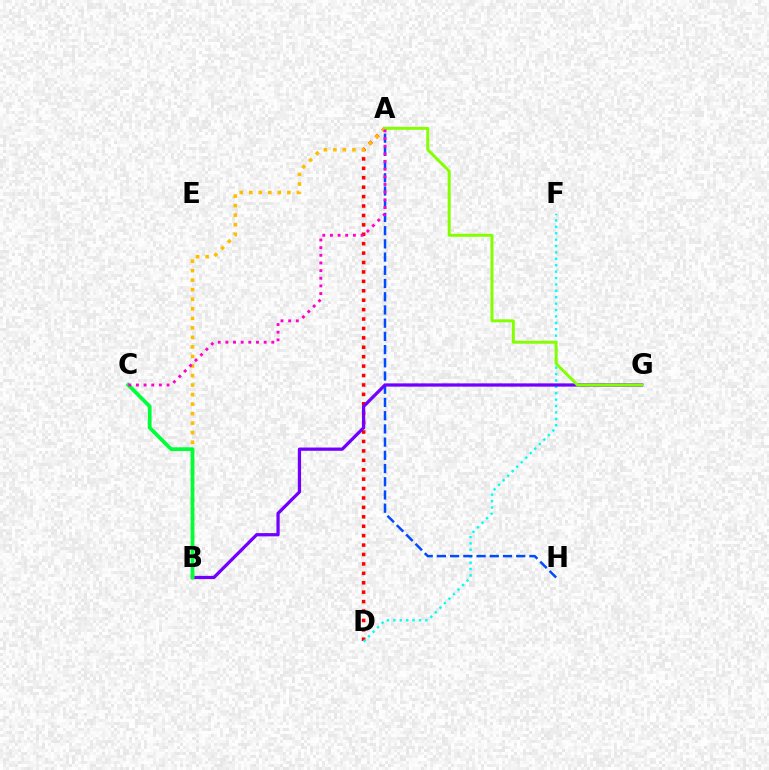{('A', 'D'): [{'color': '#ff0000', 'line_style': 'dotted', 'thickness': 2.56}], ('D', 'F'): [{'color': '#00fff6', 'line_style': 'dotted', 'thickness': 1.74}], ('A', 'H'): [{'color': '#004bff', 'line_style': 'dashed', 'thickness': 1.8}], ('B', 'G'): [{'color': '#7200ff', 'line_style': 'solid', 'thickness': 2.34}], ('A', 'B'): [{'color': '#ffbd00', 'line_style': 'dotted', 'thickness': 2.59}], ('B', 'C'): [{'color': '#00ff39', 'line_style': 'solid', 'thickness': 2.7}], ('A', 'G'): [{'color': '#84ff00', 'line_style': 'solid', 'thickness': 2.14}], ('A', 'C'): [{'color': '#ff00cf', 'line_style': 'dotted', 'thickness': 2.08}]}